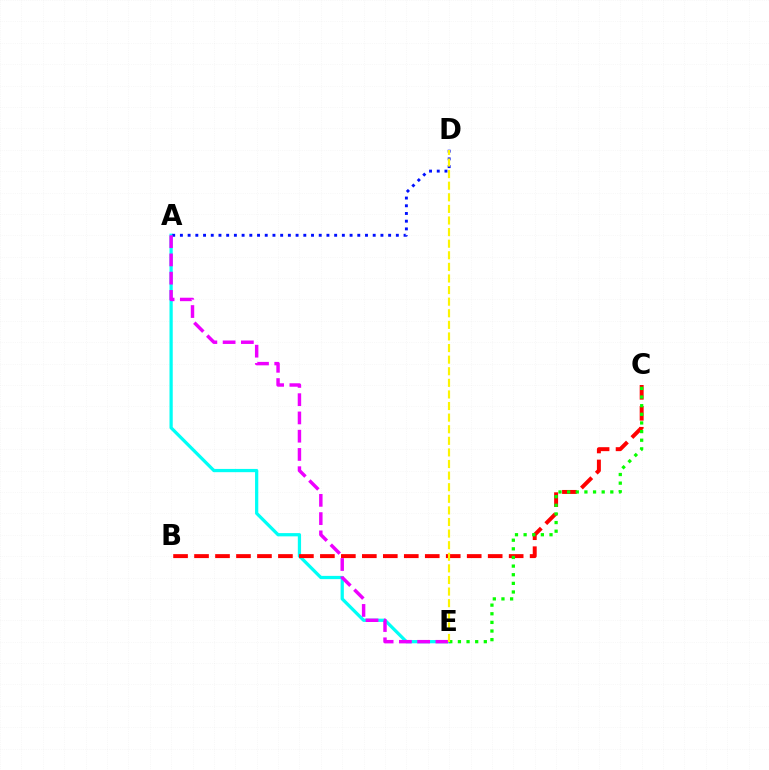{('A', 'E'): [{'color': '#00fff6', 'line_style': 'solid', 'thickness': 2.34}, {'color': '#ee00ff', 'line_style': 'dashed', 'thickness': 2.48}], ('B', 'C'): [{'color': '#ff0000', 'line_style': 'dashed', 'thickness': 2.85}], ('A', 'D'): [{'color': '#0010ff', 'line_style': 'dotted', 'thickness': 2.1}], ('C', 'E'): [{'color': '#08ff00', 'line_style': 'dotted', 'thickness': 2.35}], ('D', 'E'): [{'color': '#fcf500', 'line_style': 'dashed', 'thickness': 1.58}]}